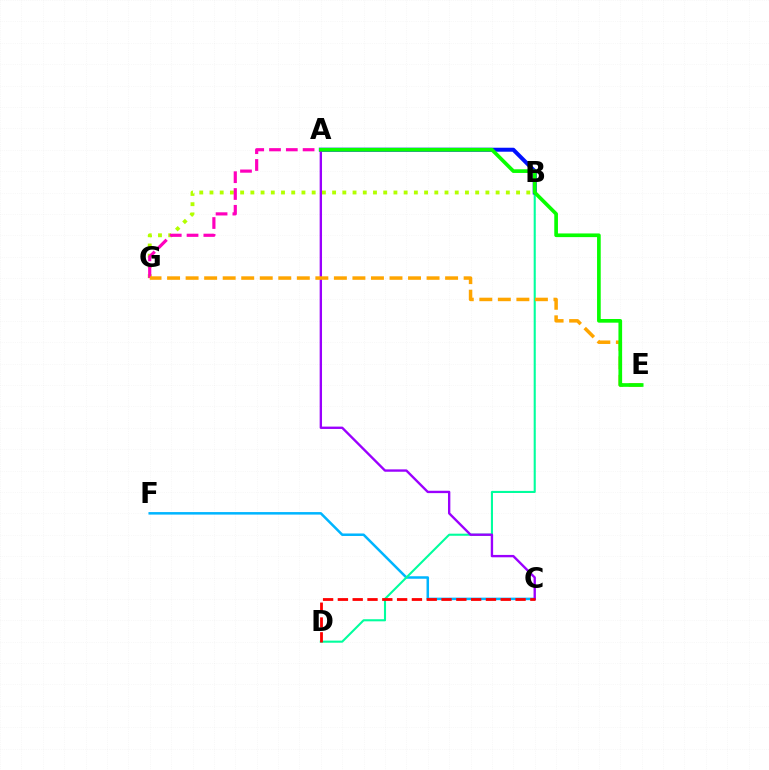{('C', 'F'): [{'color': '#00b5ff', 'line_style': 'solid', 'thickness': 1.81}], ('B', 'G'): [{'color': '#b3ff00', 'line_style': 'dotted', 'thickness': 2.78}], ('B', 'D'): [{'color': '#00ff9d', 'line_style': 'solid', 'thickness': 1.51}], ('A', 'B'): [{'color': '#0010ff', 'line_style': 'solid', 'thickness': 2.87}], ('A', 'C'): [{'color': '#9b00ff', 'line_style': 'solid', 'thickness': 1.7}], ('C', 'D'): [{'color': '#ff0000', 'line_style': 'dashed', 'thickness': 2.01}], ('A', 'G'): [{'color': '#ff00bd', 'line_style': 'dashed', 'thickness': 2.28}], ('E', 'G'): [{'color': '#ffa500', 'line_style': 'dashed', 'thickness': 2.52}], ('A', 'E'): [{'color': '#08ff00', 'line_style': 'solid', 'thickness': 2.65}]}